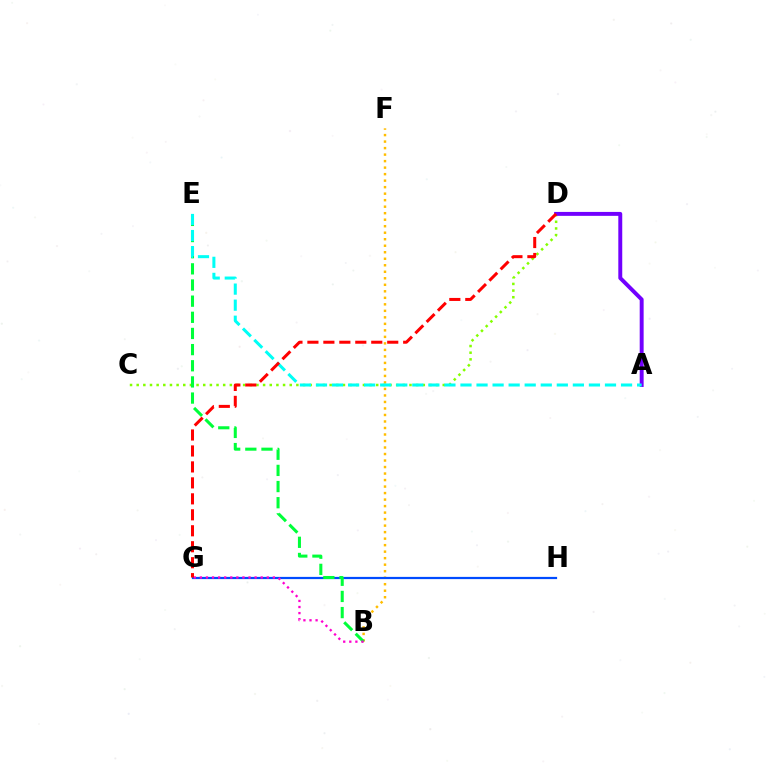{('B', 'F'): [{'color': '#ffbd00', 'line_style': 'dotted', 'thickness': 1.77}], ('C', 'D'): [{'color': '#84ff00', 'line_style': 'dotted', 'thickness': 1.81}], ('G', 'H'): [{'color': '#004bff', 'line_style': 'solid', 'thickness': 1.6}], ('B', 'E'): [{'color': '#00ff39', 'line_style': 'dashed', 'thickness': 2.19}], ('A', 'D'): [{'color': '#7200ff', 'line_style': 'solid', 'thickness': 2.83}], ('B', 'G'): [{'color': '#ff00cf', 'line_style': 'dotted', 'thickness': 1.65}], ('A', 'E'): [{'color': '#00fff6', 'line_style': 'dashed', 'thickness': 2.18}], ('D', 'G'): [{'color': '#ff0000', 'line_style': 'dashed', 'thickness': 2.17}]}